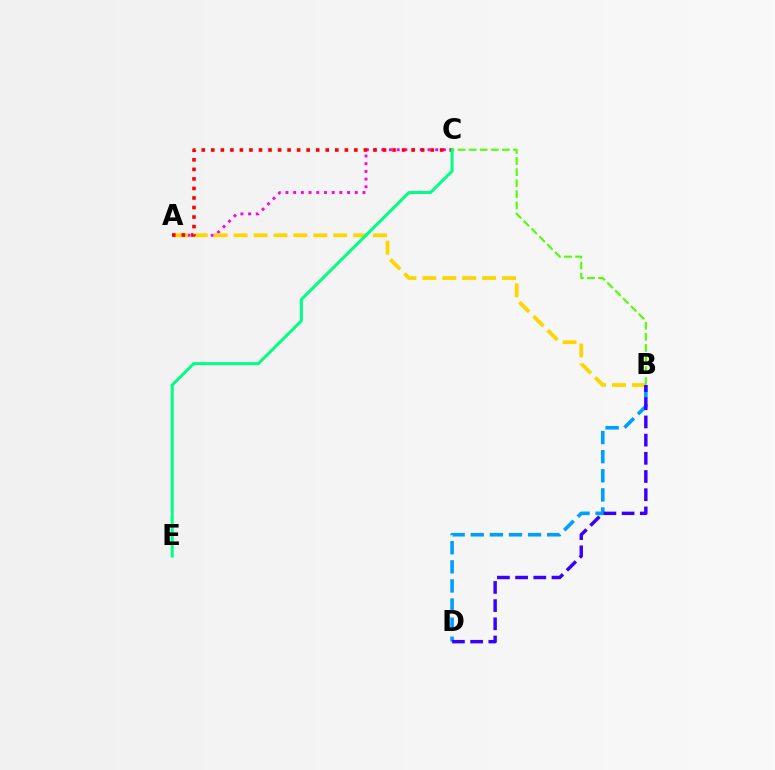{('B', 'D'): [{'color': '#009eff', 'line_style': 'dashed', 'thickness': 2.59}, {'color': '#3700ff', 'line_style': 'dashed', 'thickness': 2.47}], ('A', 'C'): [{'color': '#ff00ed', 'line_style': 'dotted', 'thickness': 2.09}, {'color': '#ff0000', 'line_style': 'dotted', 'thickness': 2.59}], ('A', 'B'): [{'color': '#ffd500', 'line_style': 'dashed', 'thickness': 2.7}], ('B', 'C'): [{'color': '#4fff00', 'line_style': 'dashed', 'thickness': 1.5}], ('C', 'E'): [{'color': '#00ff86', 'line_style': 'solid', 'thickness': 2.17}]}